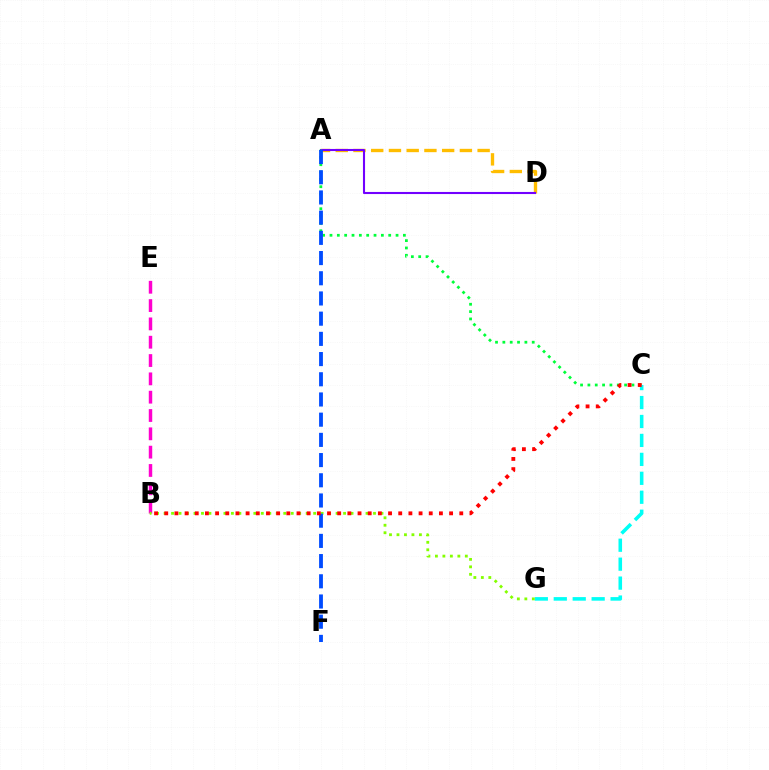{('A', 'D'): [{'color': '#ffbd00', 'line_style': 'dashed', 'thickness': 2.41}, {'color': '#7200ff', 'line_style': 'solid', 'thickness': 1.5}], ('B', 'E'): [{'color': '#ff00cf', 'line_style': 'dashed', 'thickness': 2.49}], ('A', 'C'): [{'color': '#00ff39', 'line_style': 'dotted', 'thickness': 1.99}], ('C', 'G'): [{'color': '#00fff6', 'line_style': 'dashed', 'thickness': 2.57}], ('B', 'G'): [{'color': '#84ff00', 'line_style': 'dotted', 'thickness': 2.03}], ('A', 'F'): [{'color': '#004bff', 'line_style': 'dashed', 'thickness': 2.74}], ('B', 'C'): [{'color': '#ff0000', 'line_style': 'dotted', 'thickness': 2.76}]}